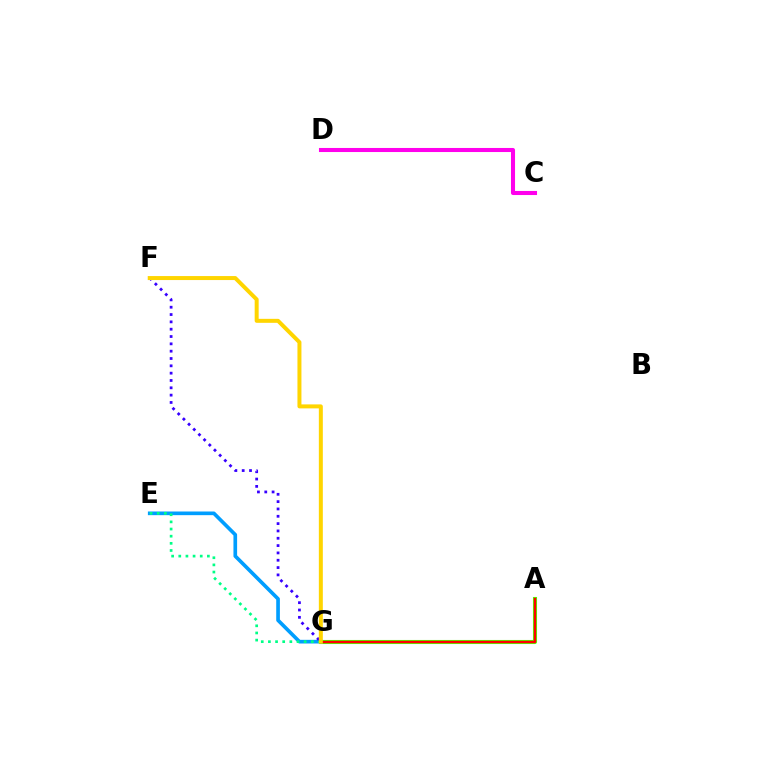{('A', 'G'): [{'color': '#4fff00', 'line_style': 'solid', 'thickness': 2.94}, {'color': '#ff0000', 'line_style': 'solid', 'thickness': 1.71}], ('E', 'G'): [{'color': '#009eff', 'line_style': 'solid', 'thickness': 2.64}, {'color': '#00ff86', 'line_style': 'dotted', 'thickness': 1.94}], ('C', 'D'): [{'color': '#ff00ed', 'line_style': 'solid', 'thickness': 2.93}], ('F', 'G'): [{'color': '#3700ff', 'line_style': 'dotted', 'thickness': 1.99}, {'color': '#ffd500', 'line_style': 'solid', 'thickness': 2.87}]}